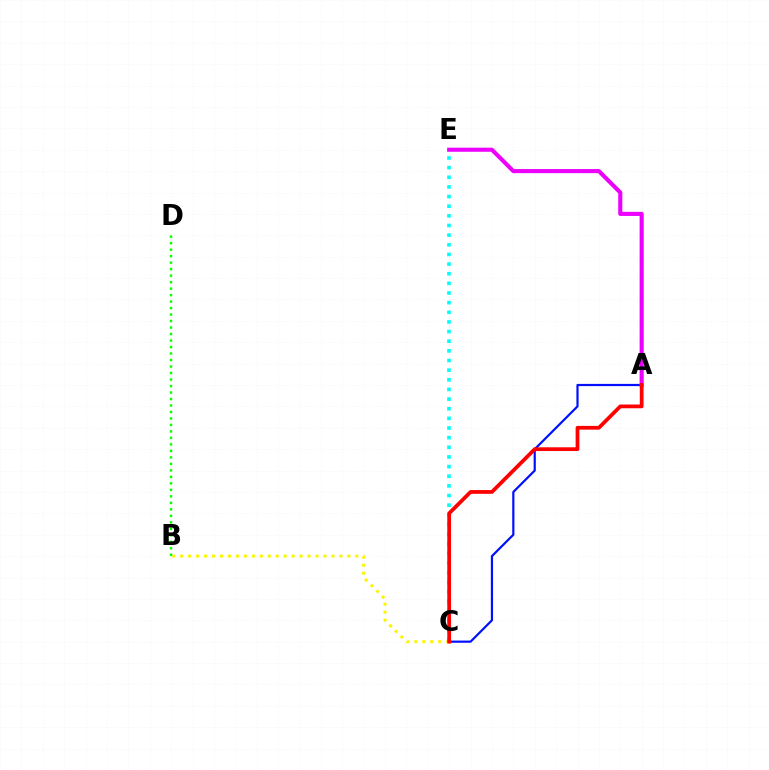{('B', 'C'): [{'color': '#fcf500', 'line_style': 'dotted', 'thickness': 2.16}], ('A', 'C'): [{'color': '#0010ff', 'line_style': 'solid', 'thickness': 1.59}, {'color': '#ff0000', 'line_style': 'solid', 'thickness': 2.7}], ('C', 'E'): [{'color': '#00fff6', 'line_style': 'dotted', 'thickness': 2.62}], ('B', 'D'): [{'color': '#08ff00', 'line_style': 'dotted', 'thickness': 1.76}], ('A', 'E'): [{'color': '#ee00ff', 'line_style': 'solid', 'thickness': 2.95}]}